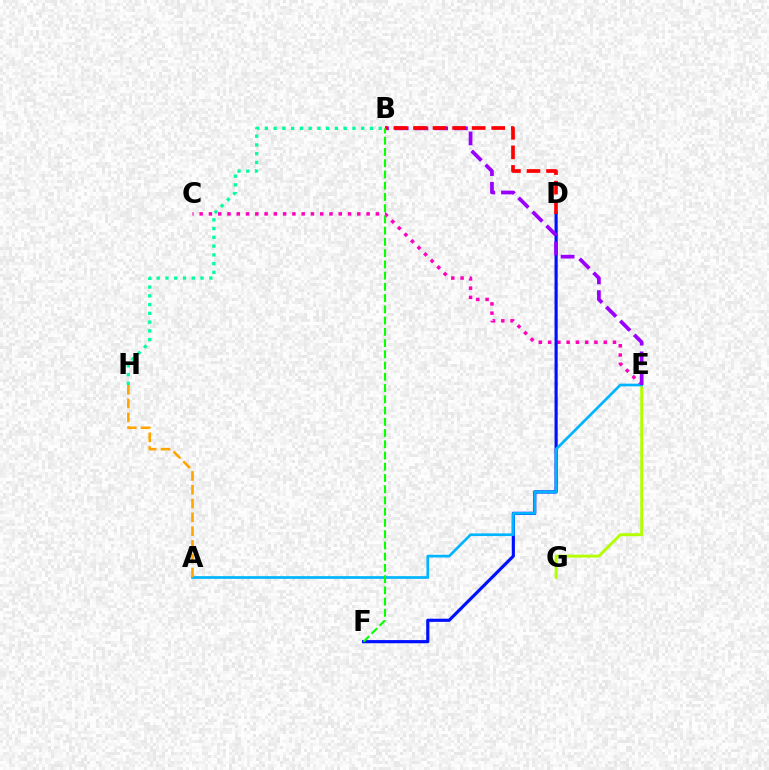{('C', 'E'): [{'color': '#ff00bd', 'line_style': 'dotted', 'thickness': 2.52}], ('D', 'F'): [{'color': '#0010ff', 'line_style': 'solid', 'thickness': 2.27}], ('E', 'G'): [{'color': '#b3ff00', 'line_style': 'solid', 'thickness': 2.1}], ('A', 'E'): [{'color': '#00b5ff', 'line_style': 'solid', 'thickness': 1.94}], ('B', 'E'): [{'color': '#9b00ff', 'line_style': 'dashed', 'thickness': 2.68}], ('B', 'H'): [{'color': '#00ff9d', 'line_style': 'dotted', 'thickness': 2.38}], ('A', 'H'): [{'color': '#ffa500', 'line_style': 'dashed', 'thickness': 1.87}], ('B', 'D'): [{'color': '#ff0000', 'line_style': 'dashed', 'thickness': 2.66}], ('B', 'F'): [{'color': '#08ff00', 'line_style': 'dashed', 'thickness': 1.53}]}